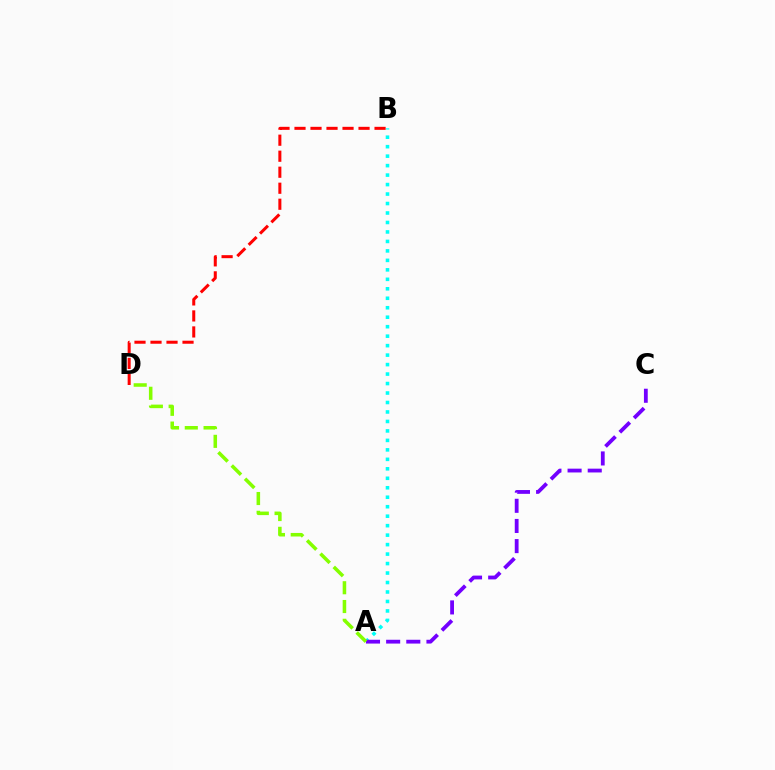{('A', 'B'): [{'color': '#00fff6', 'line_style': 'dotted', 'thickness': 2.57}], ('A', 'C'): [{'color': '#7200ff', 'line_style': 'dashed', 'thickness': 2.74}], ('A', 'D'): [{'color': '#84ff00', 'line_style': 'dashed', 'thickness': 2.55}], ('B', 'D'): [{'color': '#ff0000', 'line_style': 'dashed', 'thickness': 2.17}]}